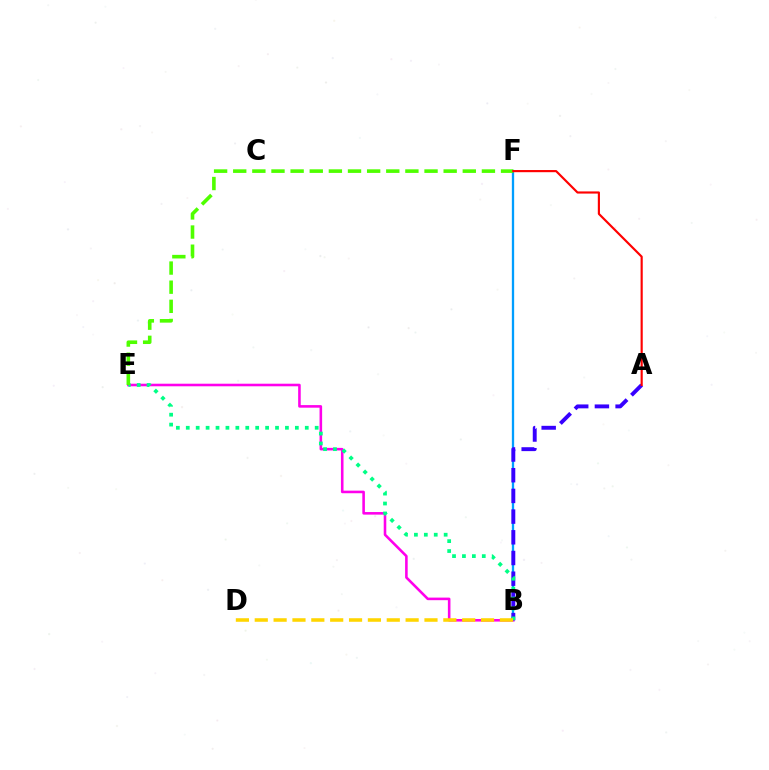{('B', 'F'): [{'color': '#009eff', 'line_style': 'solid', 'thickness': 1.66}], ('B', 'E'): [{'color': '#ff00ed', 'line_style': 'solid', 'thickness': 1.86}, {'color': '#00ff86', 'line_style': 'dotted', 'thickness': 2.69}], ('A', 'B'): [{'color': '#3700ff', 'line_style': 'dashed', 'thickness': 2.81}], ('E', 'F'): [{'color': '#4fff00', 'line_style': 'dashed', 'thickness': 2.6}], ('B', 'D'): [{'color': '#ffd500', 'line_style': 'dashed', 'thickness': 2.56}], ('A', 'F'): [{'color': '#ff0000', 'line_style': 'solid', 'thickness': 1.55}]}